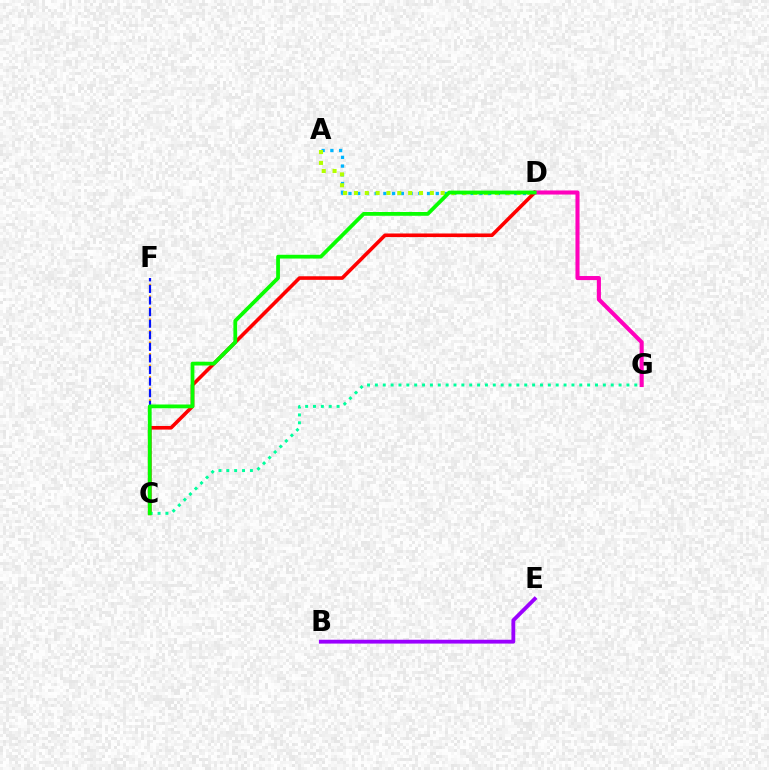{('A', 'D'): [{'color': '#00b5ff', 'line_style': 'dotted', 'thickness': 2.37}, {'color': '#b3ff00', 'line_style': 'dotted', 'thickness': 2.95}], ('C', 'F'): [{'color': '#ffa500', 'line_style': 'dotted', 'thickness': 1.57}, {'color': '#0010ff', 'line_style': 'dashed', 'thickness': 1.57}], ('C', 'D'): [{'color': '#ff0000', 'line_style': 'solid', 'thickness': 2.59}, {'color': '#08ff00', 'line_style': 'solid', 'thickness': 2.72}], ('D', 'G'): [{'color': '#ff00bd', 'line_style': 'solid', 'thickness': 2.93}], ('C', 'G'): [{'color': '#00ff9d', 'line_style': 'dotted', 'thickness': 2.14}], ('B', 'E'): [{'color': '#9b00ff', 'line_style': 'solid', 'thickness': 2.76}]}